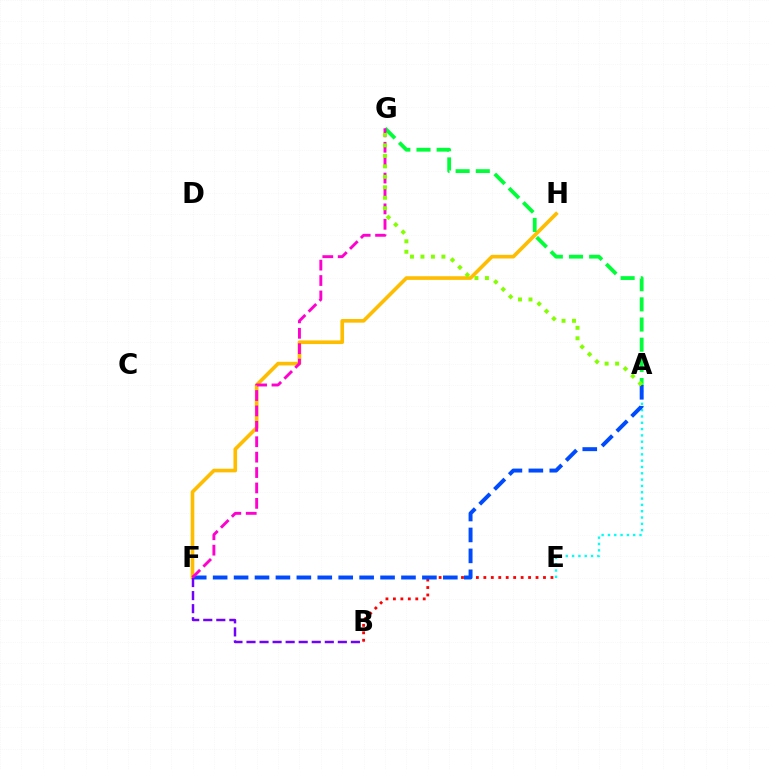{('F', 'H'): [{'color': '#ffbd00', 'line_style': 'solid', 'thickness': 2.62}], ('A', 'G'): [{'color': '#00ff39', 'line_style': 'dashed', 'thickness': 2.74}, {'color': '#84ff00', 'line_style': 'dotted', 'thickness': 2.85}], ('A', 'E'): [{'color': '#00fff6', 'line_style': 'dotted', 'thickness': 1.72}], ('B', 'E'): [{'color': '#ff0000', 'line_style': 'dotted', 'thickness': 2.03}], ('A', 'F'): [{'color': '#004bff', 'line_style': 'dashed', 'thickness': 2.84}], ('F', 'G'): [{'color': '#ff00cf', 'line_style': 'dashed', 'thickness': 2.09}], ('B', 'F'): [{'color': '#7200ff', 'line_style': 'dashed', 'thickness': 1.77}]}